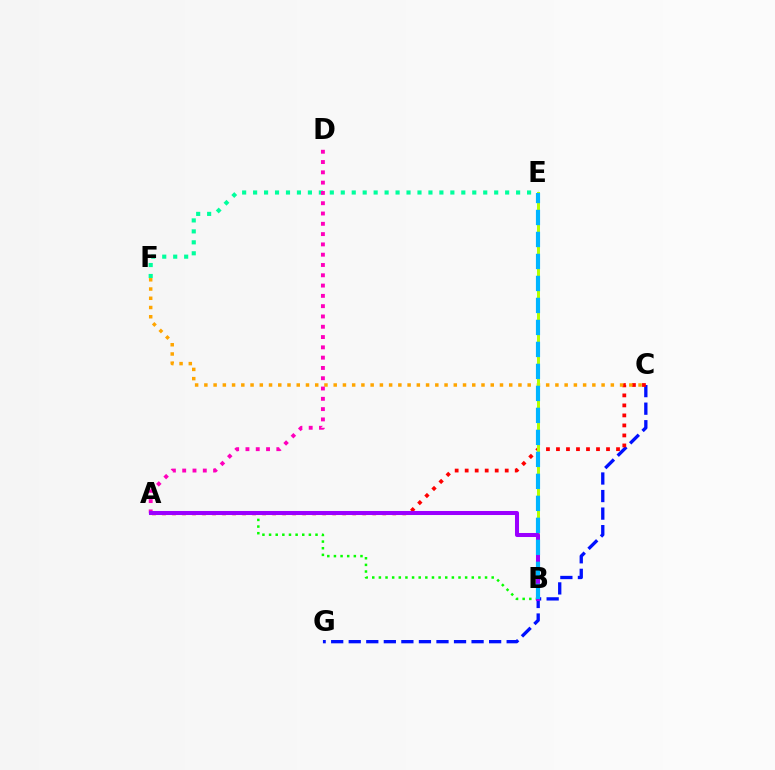{('C', 'G'): [{'color': '#0010ff', 'line_style': 'dashed', 'thickness': 2.38}], ('A', 'C'): [{'color': '#ff0000', 'line_style': 'dotted', 'thickness': 2.72}], ('E', 'F'): [{'color': '#00ff9d', 'line_style': 'dotted', 'thickness': 2.98}], ('C', 'F'): [{'color': '#ffa500', 'line_style': 'dotted', 'thickness': 2.51}], ('B', 'E'): [{'color': '#b3ff00', 'line_style': 'solid', 'thickness': 2.16}, {'color': '#00b5ff', 'line_style': 'dashed', 'thickness': 2.99}], ('A', 'B'): [{'color': '#08ff00', 'line_style': 'dotted', 'thickness': 1.8}, {'color': '#9b00ff', 'line_style': 'solid', 'thickness': 2.9}], ('A', 'D'): [{'color': '#ff00bd', 'line_style': 'dotted', 'thickness': 2.8}]}